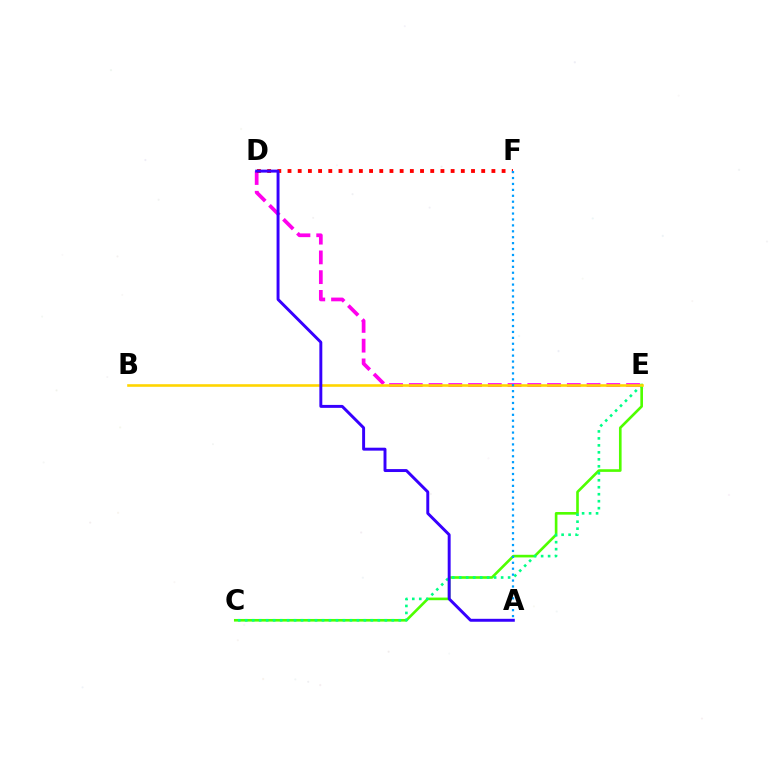{('C', 'E'): [{'color': '#4fff00', 'line_style': 'solid', 'thickness': 1.9}, {'color': '#00ff86', 'line_style': 'dotted', 'thickness': 1.9}], ('D', 'E'): [{'color': '#ff00ed', 'line_style': 'dashed', 'thickness': 2.68}], ('B', 'E'): [{'color': '#ffd500', 'line_style': 'solid', 'thickness': 1.87}], ('D', 'F'): [{'color': '#ff0000', 'line_style': 'dotted', 'thickness': 2.77}], ('A', 'F'): [{'color': '#009eff', 'line_style': 'dotted', 'thickness': 1.61}], ('A', 'D'): [{'color': '#3700ff', 'line_style': 'solid', 'thickness': 2.12}]}